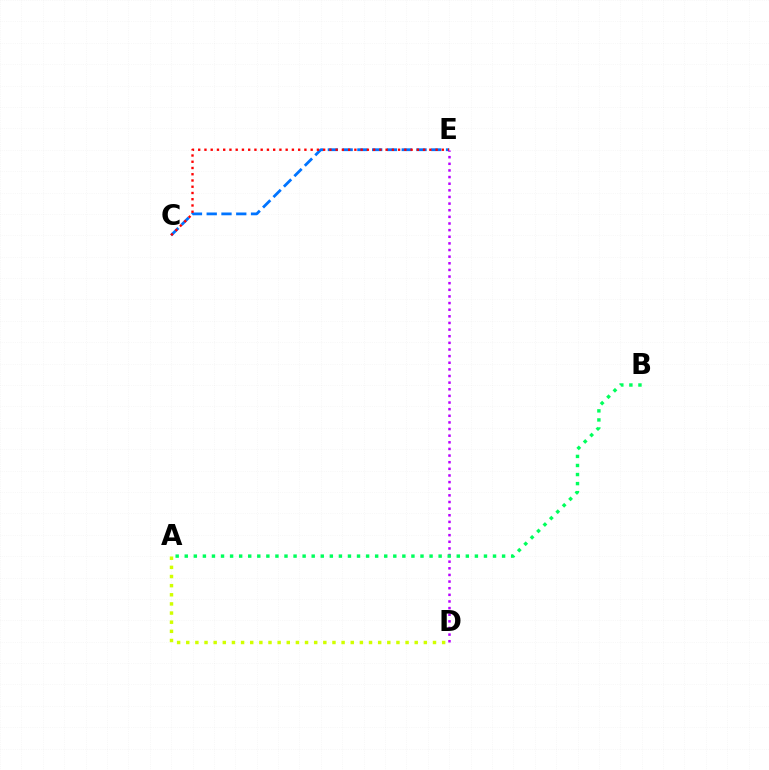{('A', 'D'): [{'color': '#d1ff00', 'line_style': 'dotted', 'thickness': 2.48}], ('C', 'E'): [{'color': '#0074ff', 'line_style': 'dashed', 'thickness': 2.01}, {'color': '#ff0000', 'line_style': 'dotted', 'thickness': 1.7}], ('D', 'E'): [{'color': '#b900ff', 'line_style': 'dotted', 'thickness': 1.8}], ('A', 'B'): [{'color': '#00ff5c', 'line_style': 'dotted', 'thickness': 2.46}]}